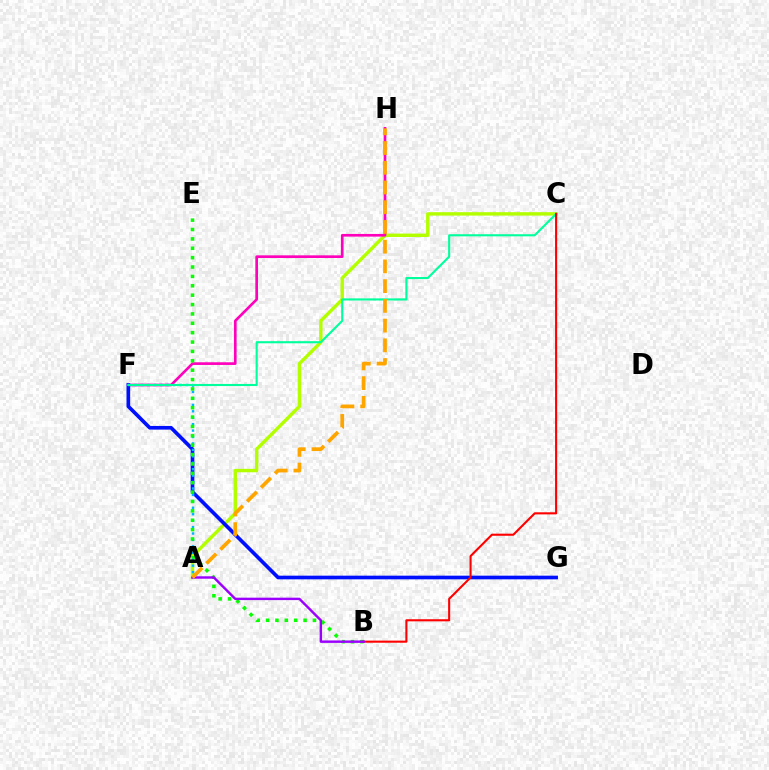{('A', 'C'): [{'color': '#b3ff00', 'line_style': 'solid', 'thickness': 2.46}], ('F', 'H'): [{'color': '#ff00bd', 'line_style': 'solid', 'thickness': 1.92}], ('F', 'G'): [{'color': '#0010ff', 'line_style': 'solid', 'thickness': 2.64}], ('A', 'F'): [{'color': '#00b5ff', 'line_style': 'dotted', 'thickness': 1.75}], ('C', 'F'): [{'color': '#00ff9d', 'line_style': 'solid', 'thickness': 1.52}], ('B', 'E'): [{'color': '#08ff00', 'line_style': 'dotted', 'thickness': 2.55}], ('B', 'C'): [{'color': '#ff0000', 'line_style': 'solid', 'thickness': 1.52}], ('A', 'B'): [{'color': '#9b00ff', 'line_style': 'solid', 'thickness': 1.75}], ('A', 'H'): [{'color': '#ffa500', 'line_style': 'dashed', 'thickness': 2.68}]}